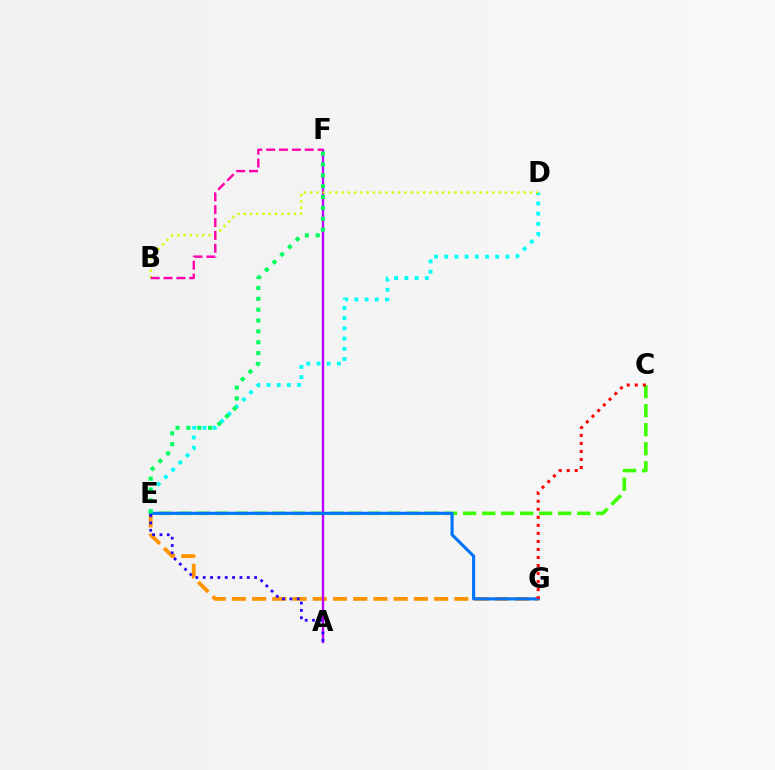{('E', 'G'): [{'color': '#ff9400', 'line_style': 'dashed', 'thickness': 2.75}, {'color': '#0074ff', 'line_style': 'solid', 'thickness': 2.24}], ('D', 'E'): [{'color': '#00fff6', 'line_style': 'dotted', 'thickness': 2.77}], ('C', 'E'): [{'color': '#3dff00', 'line_style': 'dashed', 'thickness': 2.58}], ('A', 'F'): [{'color': '#b900ff', 'line_style': 'solid', 'thickness': 1.69}], ('E', 'F'): [{'color': '#00ff5c', 'line_style': 'dotted', 'thickness': 2.95}], ('C', 'G'): [{'color': '#ff0000', 'line_style': 'dotted', 'thickness': 2.18}], ('B', 'D'): [{'color': '#d1ff00', 'line_style': 'dotted', 'thickness': 1.71}], ('B', 'F'): [{'color': '#ff00ac', 'line_style': 'dashed', 'thickness': 1.75}], ('A', 'E'): [{'color': '#2500ff', 'line_style': 'dotted', 'thickness': 2.0}]}